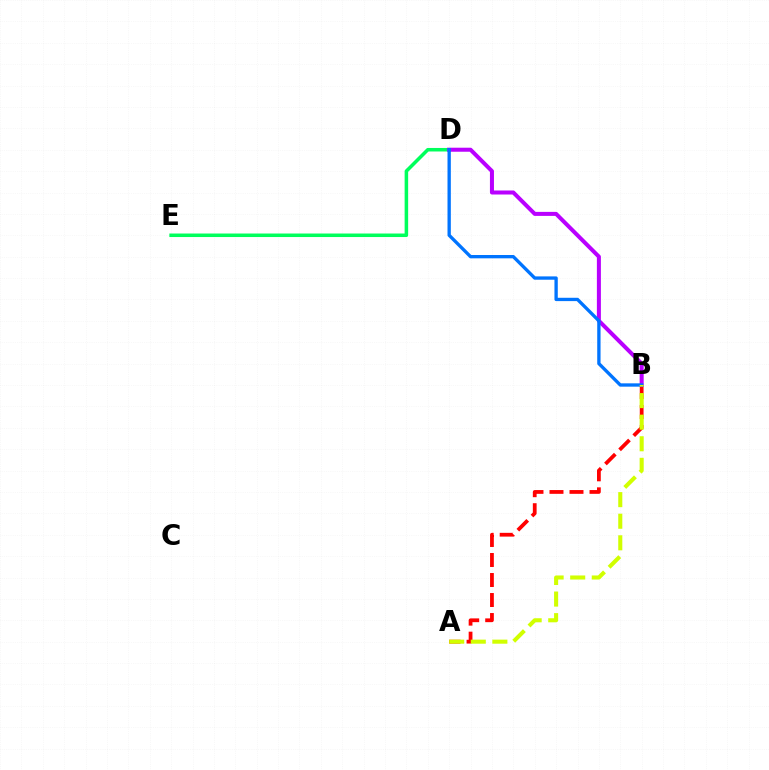{('D', 'E'): [{'color': '#00ff5c', 'line_style': 'solid', 'thickness': 2.54}], ('A', 'B'): [{'color': '#ff0000', 'line_style': 'dashed', 'thickness': 2.72}, {'color': '#d1ff00', 'line_style': 'dashed', 'thickness': 2.93}], ('B', 'D'): [{'color': '#b900ff', 'line_style': 'solid', 'thickness': 2.9}, {'color': '#0074ff', 'line_style': 'solid', 'thickness': 2.39}]}